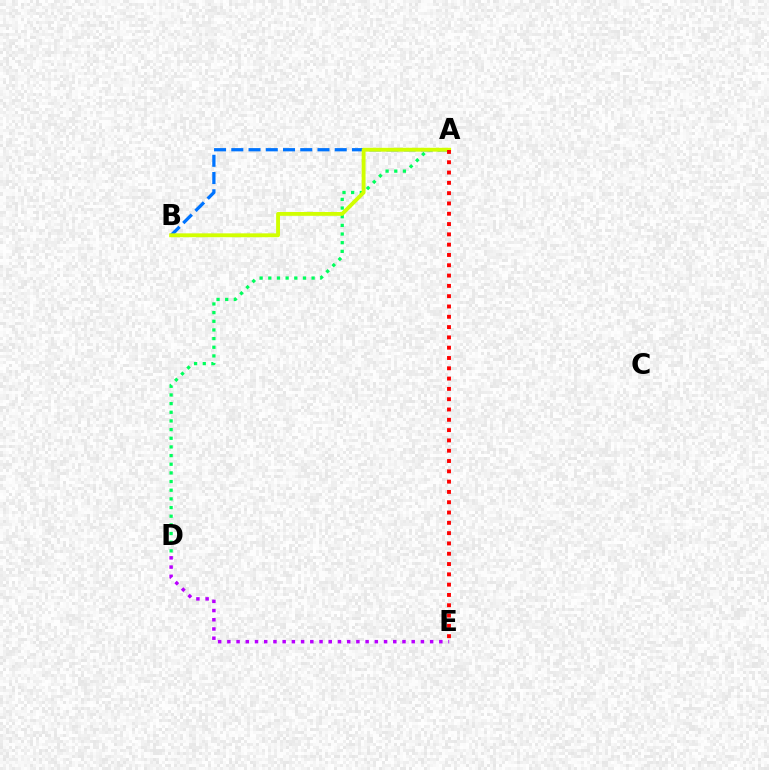{('D', 'E'): [{'color': '#b900ff', 'line_style': 'dotted', 'thickness': 2.5}], ('A', 'B'): [{'color': '#0074ff', 'line_style': 'dashed', 'thickness': 2.34}, {'color': '#d1ff00', 'line_style': 'solid', 'thickness': 2.78}], ('A', 'D'): [{'color': '#00ff5c', 'line_style': 'dotted', 'thickness': 2.35}], ('A', 'E'): [{'color': '#ff0000', 'line_style': 'dotted', 'thickness': 2.8}]}